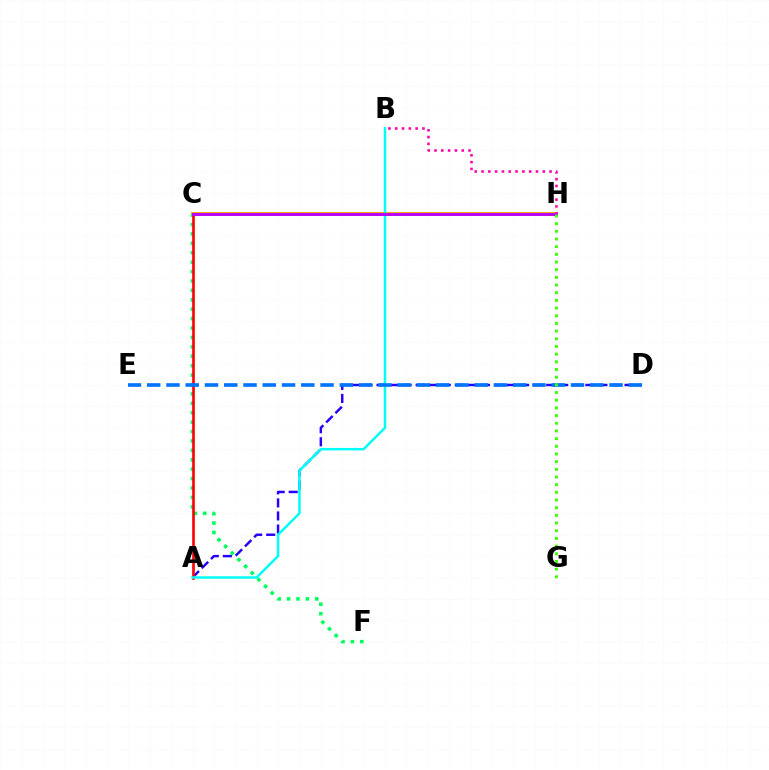{('C', 'H'): [{'color': '#ff9400', 'line_style': 'solid', 'thickness': 2.79}, {'color': '#d1ff00', 'line_style': 'solid', 'thickness': 1.59}, {'color': '#b900ff', 'line_style': 'solid', 'thickness': 2.07}], ('C', 'F'): [{'color': '#00ff5c', 'line_style': 'dotted', 'thickness': 2.56}], ('B', 'H'): [{'color': '#ff00ac', 'line_style': 'dotted', 'thickness': 1.85}], ('A', 'D'): [{'color': '#2500ff', 'line_style': 'dashed', 'thickness': 1.77}], ('A', 'C'): [{'color': '#ff0000', 'line_style': 'solid', 'thickness': 1.9}], ('A', 'B'): [{'color': '#00fff6', 'line_style': 'solid', 'thickness': 1.8}], ('D', 'E'): [{'color': '#0074ff', 'line_style': 'dashed', 'thickness': 2.62}], ('G', 'H'): [{'color': '#3dff00', 'line_style': 'dotted', 'thickness': 2.09}]}